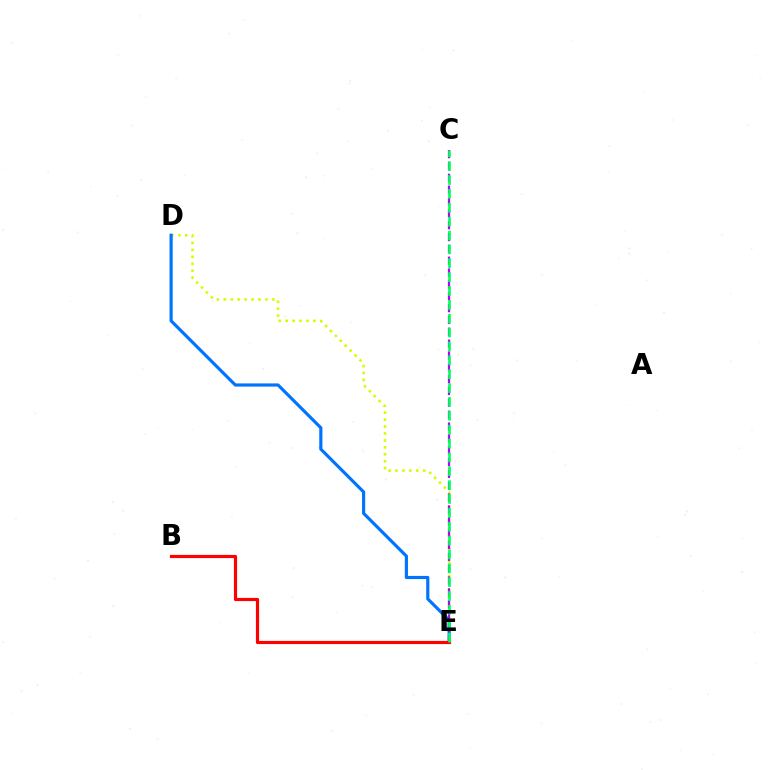{('D', 'E'): [{'color': '#d1ff00', 'line_style': 'dotted', 'thickness': 1.88}, {'color': '#0074ff', 'line_style': 'solid', 'thickness': 2.28}], ('C', 'E'): [{'color': '#b900ff', 'line_style': 'dashed', 'thickness': 1.61}, {'color': '#00ff5c', 'line_style': 'dashed', 'thickness': 1.88}], ('B', 'E'): [{'color': '#ff0000', 'line_style': 'solid', 'thickness': 2.29}]}